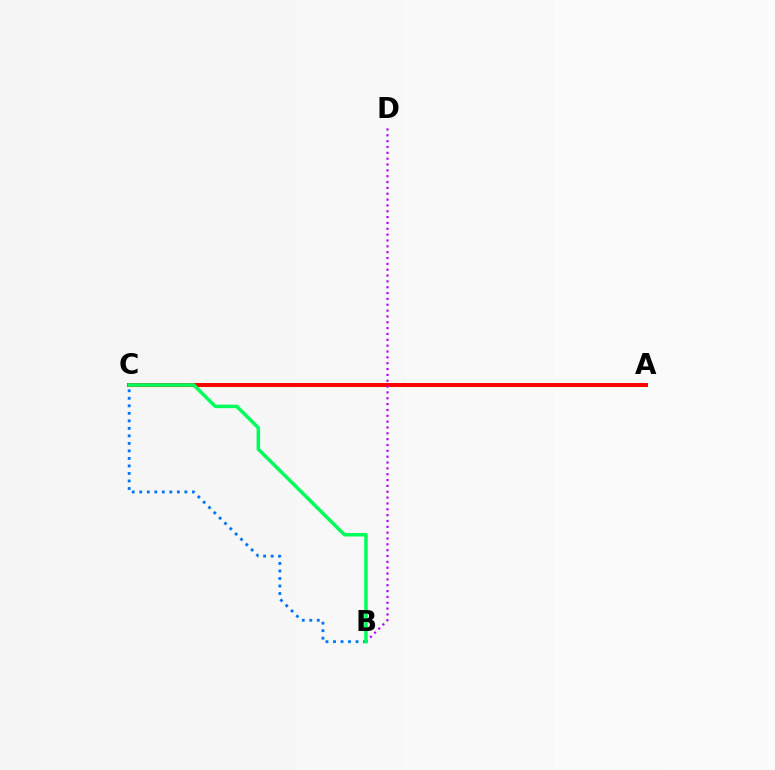{('A', 'C'): [{'color': '#d1ff00', 'line_style': 'solid', 'thickness': 2.28}, {'color': '#ff0000', 'line_style': 'solid', 'thickness': 2.82}], ('B', 'C'): [{'color': '#0074ff', 'line_style': 'dotted', 'thickness': 2.04}, {'color': '#00ff5c', 'line_style': 'solid', 'thickness': 2.53}], ('B', 'D'): [{'color': '#b900ff', 'line_style': 'dotted', 'thickness': 1.59}]}